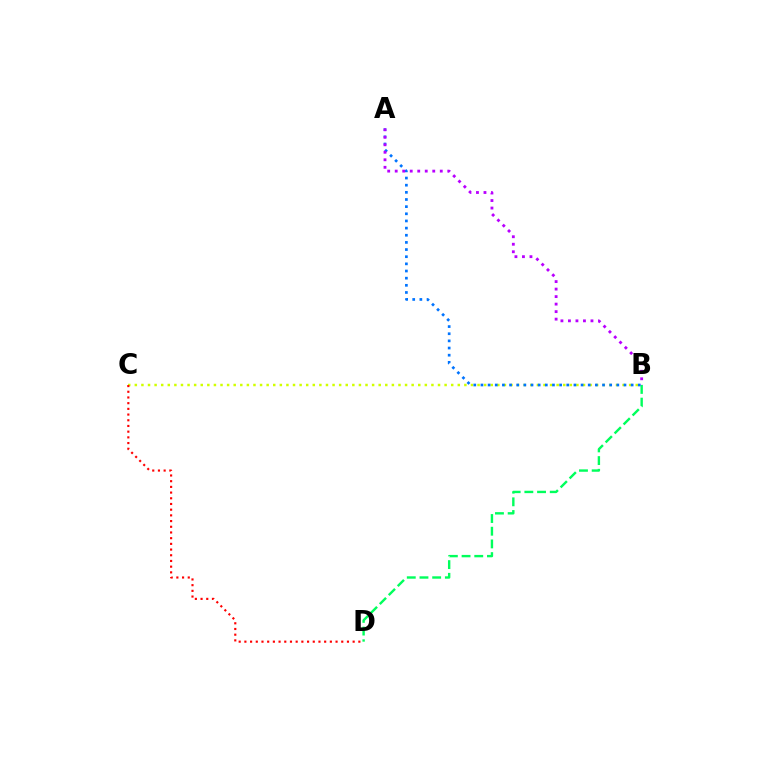{('B', 'D'): [{'color': '#00ff5c', 'line_style': 'dashed', 'thickness': 1.72}], ('B', 'C'): [{'color': '#d1ff00', 'line_style': 'dotted', 'thickness': 1.79}], ('C', 'D'): [{'color': '#ff0000', 'line_style': 'dotted', 'thickness': 1.55}], ('A', 'B'): [{'color': '#0074ff', 'line_style': 'dotted', 'thickness': 1.94}, {'color': '#b900ff', 'line_style': 'dotted', 'thickness': 2.04}]}